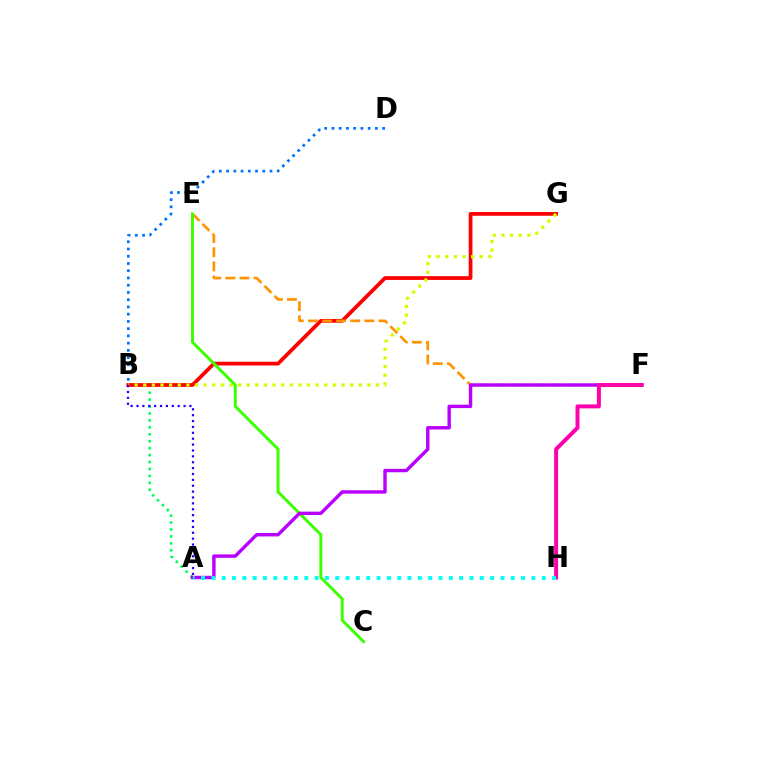{('A', 'B'): [{'color': '#00ff5c', 'line_style': 'dotted', 'thickness': 1.88}, {'color': '#2500ff', 'line_style': 'dotted', 'thickness': 1.6}], ('B', 'G'): [{'color': '#ff0000', 'line_style': 'solid', 'thickness': 2.69}, {'color': '#d1ff00', 'line_style': 'dotted', 'thickness': 2.34}], ('E', 'F'): [{'color': '#ff9400', 'line_style': 'dashed', 'thickness': 1.92}], ('C', 'E'): [{'color': '#3dff00', 'line_style': 'solid', 'thickness': 2.13}], ('A', 'F'): [{'color': '#b900ff', 'line_style': 'solid', 'thickness': 2.45}], ('F', 'H'): [{'color': '#ff00ac', 'line_style': 'solid', 'thickness': 2.86}], ('A', 'H'): [{'color': '#00fff6', 'line_style': 'dotted', 'thickness': 2.81}], ('B', 'D'): [{'color': '#0074ff', 'line_style': 'dotted', 'thickness': 1.97}]}